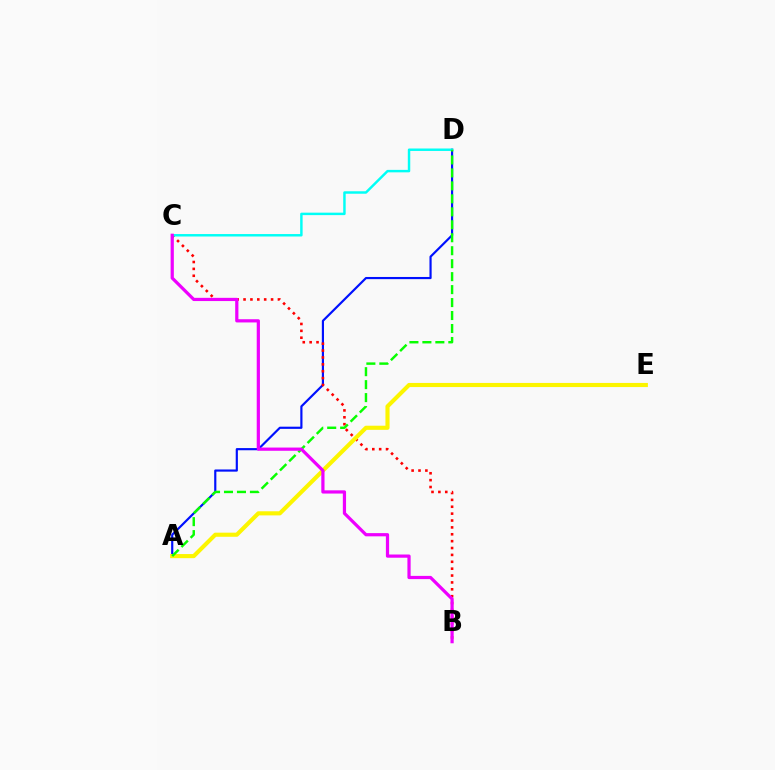{('A', 'D'): [{'color': '#0010ff', 'line_style': 'solid', 'thickness': 1.56}, {'color': '#08ff00', 'line_style': 'dashed', 'thickness': 1.76}], ('B', 'C'): [{'color': '#ff0000', 'line_style': 'dotted', 'thickness': 1.87}, {'color': '#ee00ff', 'line_style': 'solid', 'thickness': 2.32}], ('A', 'E'): [{'color': '#fcf500', 'line_style': 'solid', 'thickness': 2.96}], ('C', 'D'): [{'color': '#00fff6', 'line_style': 'solid', 'thickness': 1.77}]}